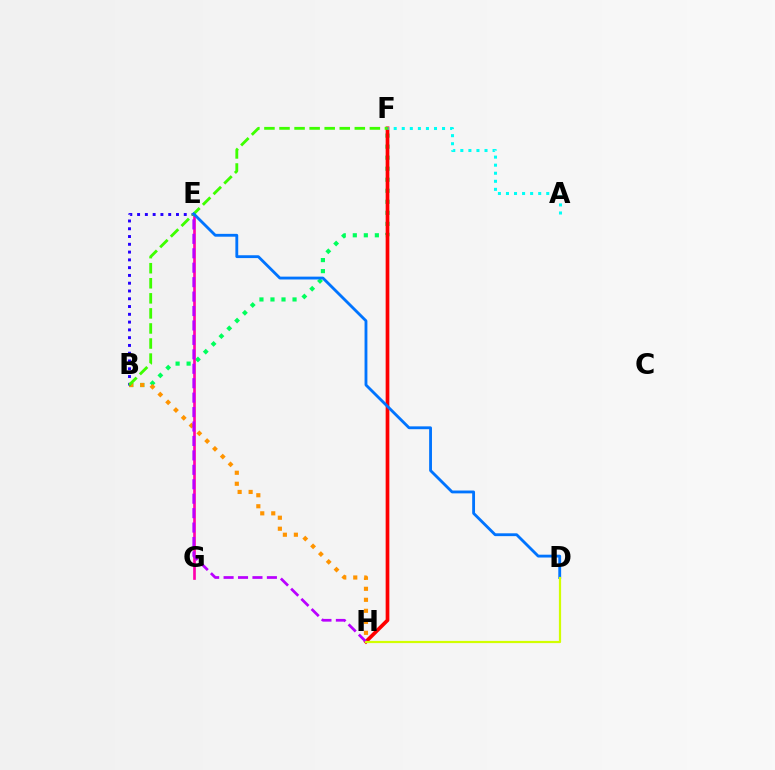{('B', 'F'): [{'color': '#00ff5c', 'line_style': 'dotted', 'thickness': 3.0}, {'color': '#3dff00', 'line_style': 'dashed', 'thickness': 2.05}], ('F', 'H'): [{'color': '#ff0000', 'line_style': 'solid', 'thickness': 2.66}], ('B', 'H'): [{'color': '#ff9400', 'line_style': 'dotted', 'thickness': 2.99}], ('A', 'F'): [{'color': '#00fff6', 'line_style': 'dotted', 'thickness': 2.19}], ('E', 'G'): [{'color': '#ff00ac', 'line_style': 'solid', 'thickness': 1.92}], ('B', 'E'): [{'color': '#2500ff', 'line_style': 'dotted', 'thickness': 2.11}], ('E', 'H'): [{'color': '#b900ff', 'line_style': 'dashed', 'thickness': 1.96}], ('D', 'E'): [{'color': '#0074ff', 'line_style': 'solid', 'thickness': 2.04}], ('D', 'H'): [{'color': '#d1ff00', 'line_style': 'solid', 'thickness': 1.59}]}